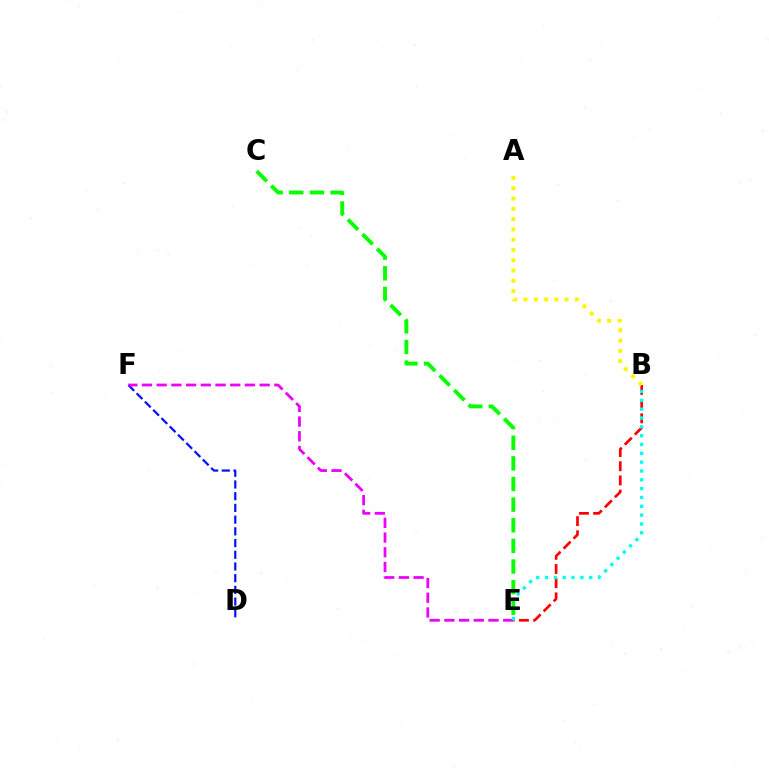{('D', 'F'): [{'color': '#0010ff', 'line_style': 'dashed', 'thickness': 1.59}], ('B', 'E'): [{'color': '#ff0000', 'line_style': 'dashed', 'thickness': 1.93}, {'color': '#00fff6', 'line_style': 'dotted', 'thickness': 2.4}], ('E', 'F'): [{'color': '#ee00ff', 'line_style': 'dashed', 'thickness': 2.0}], ('C', 'E'): [{'color': '#08ff00', 'line_style': 'dashed', 'thickness': 2.8}], ('A', 'B'): [{'color': '#fcf500', 'line_style': 'dotted', 'thickness': 2.79}]}